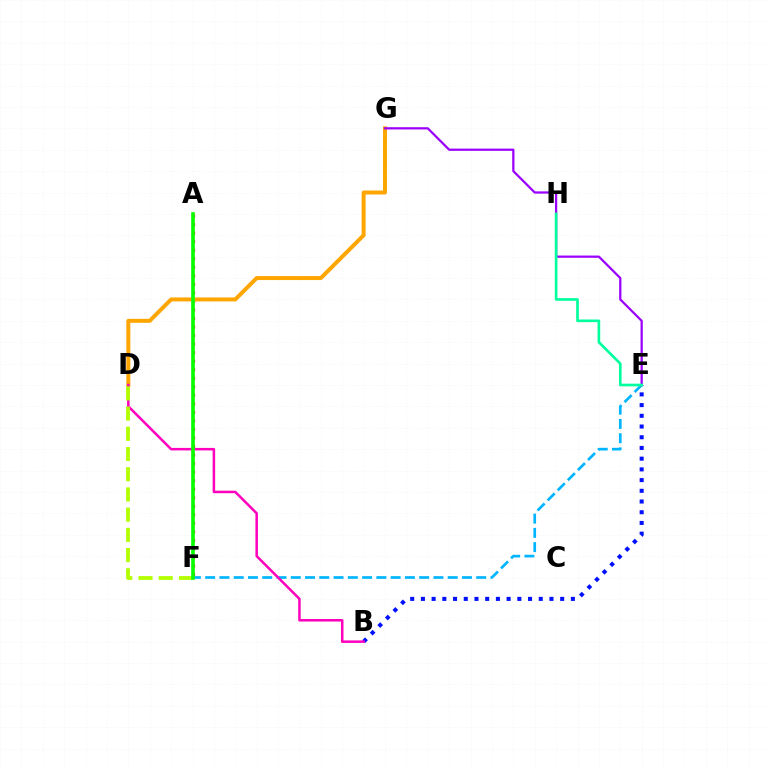{('A', 'F'): [{'color': '#ff0000', 'line_style': 'dotted', 'thickness': 2.32}, {'color': '#08ff00', 'line_style': 'solid', 'thickness': 2.61}], ('D', 'G'): [{'color': '#ffa500', 'line_style': 'solid', 'thickness': 2.86}], ('E', 'F'): [{'color': '#00b5ff', 'line_style': 'dashed', 'thickness': 1.94}], ('B', 'E'): [{'color': '#0010ff', 'line_style': 'dotted', 'thickness': 2.91}], ('B', 'D'): [{'color': '#ff00bd', 'line_style': 'solid', 'thickness': 1.81}], ('D', 'F'): [{'color': '#b3ff00', 'line_style': 'dashed', 'thickness': 2.75}], ('E', 'G'): [{'color': '#9b00ff', 'line_style': 'solid', 'thickness': 1.62}], ('E', 'H'): [{'color': '#00ff9d', 'line_style': 'solid', 'thickness': 1.92}]}